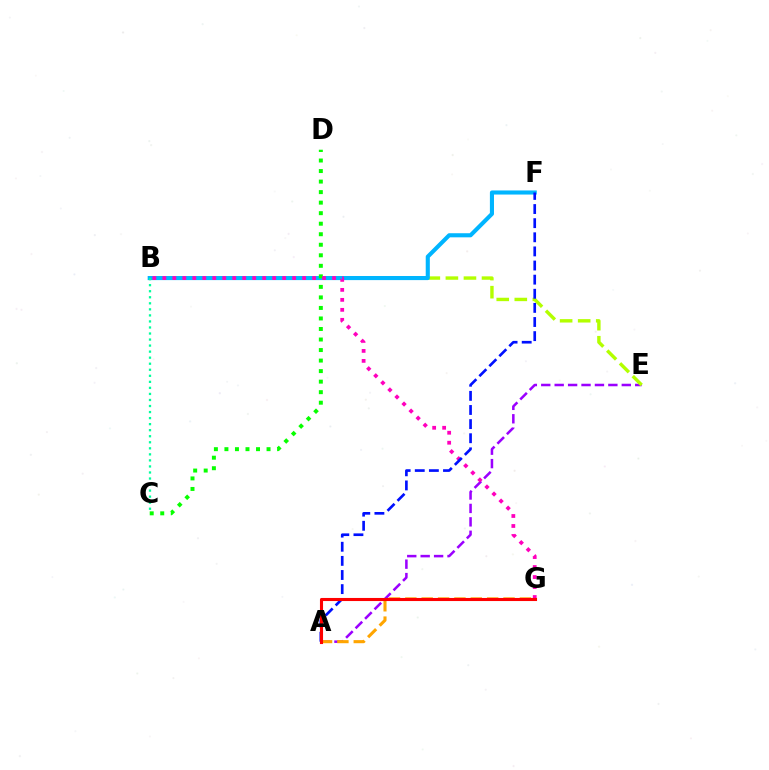{('A', 'E'): [{'color': '#9b00ff', 'line_style': 'dashed', 'thickness': 1.82}], ('B', 'E'): [{'color': '#b3ff00', 'line_style': 'dashed', 'thickness': 2.45}], ('B', 'F'): [{'color': '#00b5ff', 'line_style': 'solid', 'thickness': 2.95}], ('C', 'D'): [{'color': '#08ff00', 'line_style': 'dotted', 'thickness': 2.86}], ('B', 'C'): [{'color': '#00ff9d', 'line_style': 'dotted', 'thickness': 1.64}], ('B', 'G'): [{'color': '#ff00bd', 'line_style': 'dotted', 'thickness': 2.71}], ('A', 'F'): [{'color': '#0010ff', 'line_style': 'dashed', 'thickness': 1.92}], ('A', 'G'): [{'color': '#ffa500', 'line_style': 'dashed', 'thickness': 2.22}, {'color': '#ff0000', 'line_style': 'solid', 'thickness': 2.22}]}